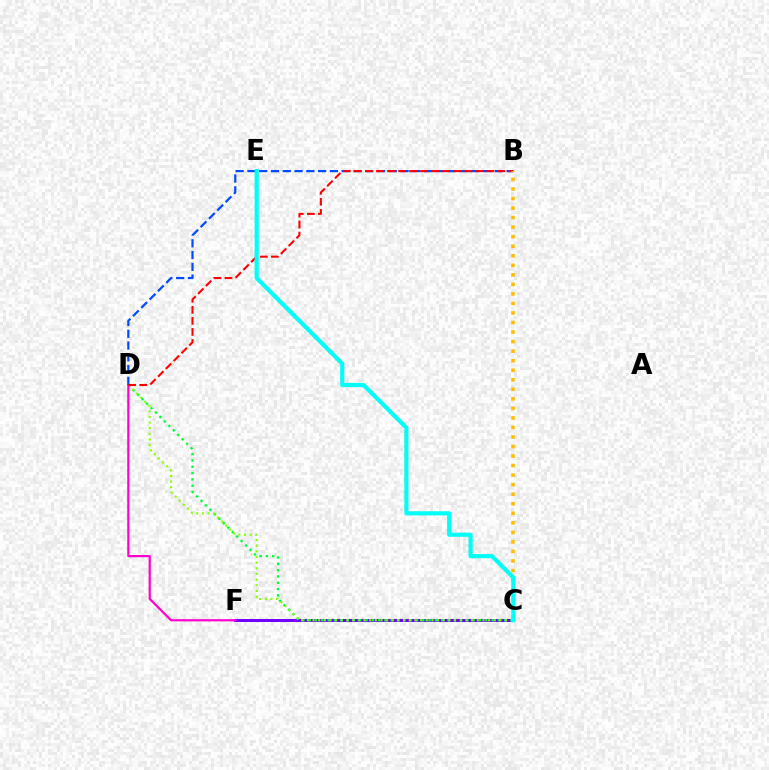{('C', 'F'): [{'color': '#7200ff', 'line_style': 'solid', 'thickness': 2.17}], ('C', 'D'): [{'color': '#00ff39', 'line_style': 'dotted', 'thickness': 1.71}, {'color': '#84ff00', 'line_style': 'dotted', 'thickness': 1.54}], ('D', 'F'): [{'color': '#ff00cf', 'line_style': 'solid', 'thickness': 1.59}], ('B', 'D'): [{'color': '#004bff', 'line_style': 'dashed', 'thickness': 1.6}, {'color': '#ff0000', 'line_style': 'dashed', 'thickness': 1.5}], ('B', 'C'): [{'color': '#ffbd00', 'line_style': 'dotted', 'thickness': 2.59}], ('C', 'E'): [{'color': '#00fff6', 'line_style': 'solid', 'thickness': 2.99}]}